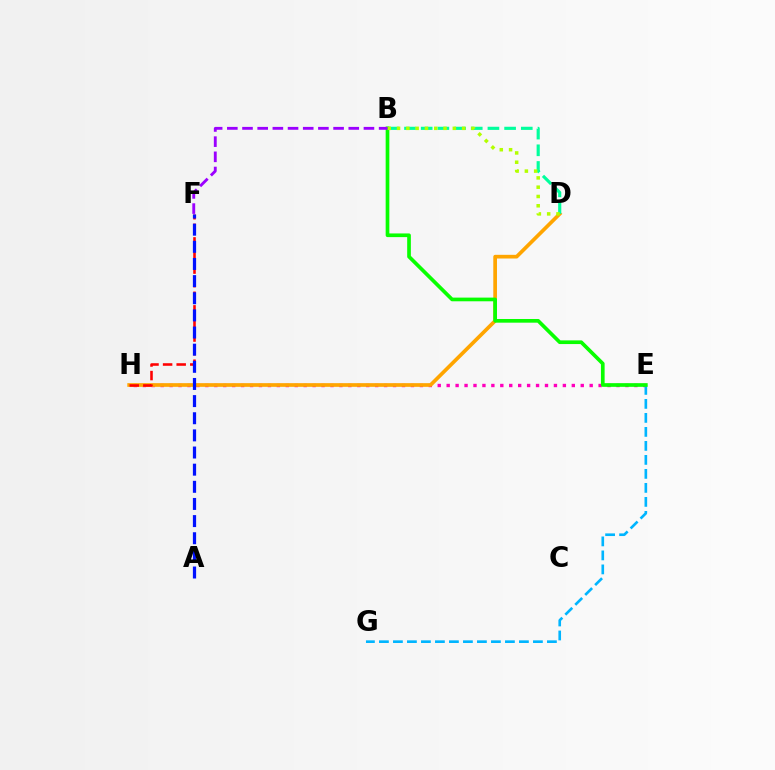{('E', 'H'): [{'color': '#ff00bd', 'line_style': 'dotted', 'thickness': 2.43}], ('D', 'H'): [{'color': '#ffa500', 'line_style': 'solid', 'thickness': 2.66}], ('B', 'D'): [{'color': '#00ff9d', 'line_style': 'dashed', 'thickness': 2.27}, {'color': '#b3ff00', 'line_style': 'dotted', 'thickness': 2.53}], ('E', 'G'): [{'color': '#00b5ff', 'line_style': 'dashed', 'thickness': 1.9}], ('B', 'E'): [{'color': '#08ff00', 'line_style': 'solid', 'thickness': 2.65}], ('F', 'H'): [{'color': '#ff0000', 'line_style': 'dashed', 'thickness': 1.85}], ('A', 'F'): [{'color': '#0010ff', 'line_style': 'dashed', 'thickness': 2.33}], ('B', 'F'): [{'color': '#9b00ff', 'line_style': 'dashed', 'thickness': 2.06}]}